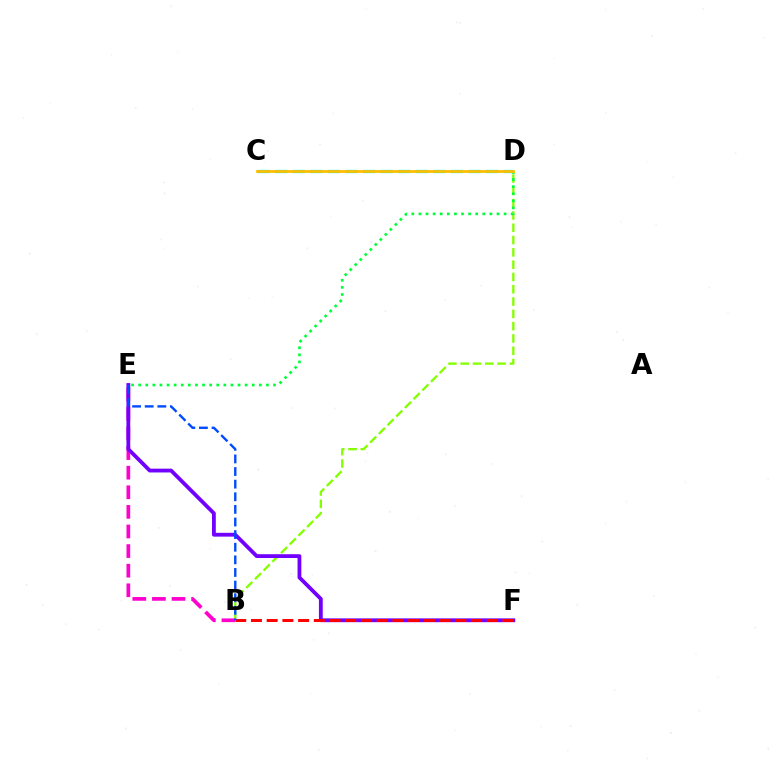{('B', 'D'): [{'color': '#84ff00', 'line_style': 'dashed', 'thickness': 1.67}], ('B', 'E'): [{'color': '#ff00cf', 'line_style': 'dashed', 'thickness': 2.66}, {'color': '#004bff', 'line_style': 'dashed', 'thickness': 1.71}], ('E', 'F'): [{'color': '#7200ff', 'line_style': 'solid', 'thickness': 2.74}], ('B', 'F'): [{'color': '#ff0000', 'line_style': 'dashed', 'thickness': 2.14}], ('C', 'D'): [{'color': '#00fff6', 'line_style': 'dashed', 'thickness': 2.39}, {'color': '#ffbd00', 'line_style': 'solid', 'thickness': 1.99}], ('D', 'E'): [{'color': '#00ff39', 'line_style': 'dotted', 'thickness': 1.93}]}